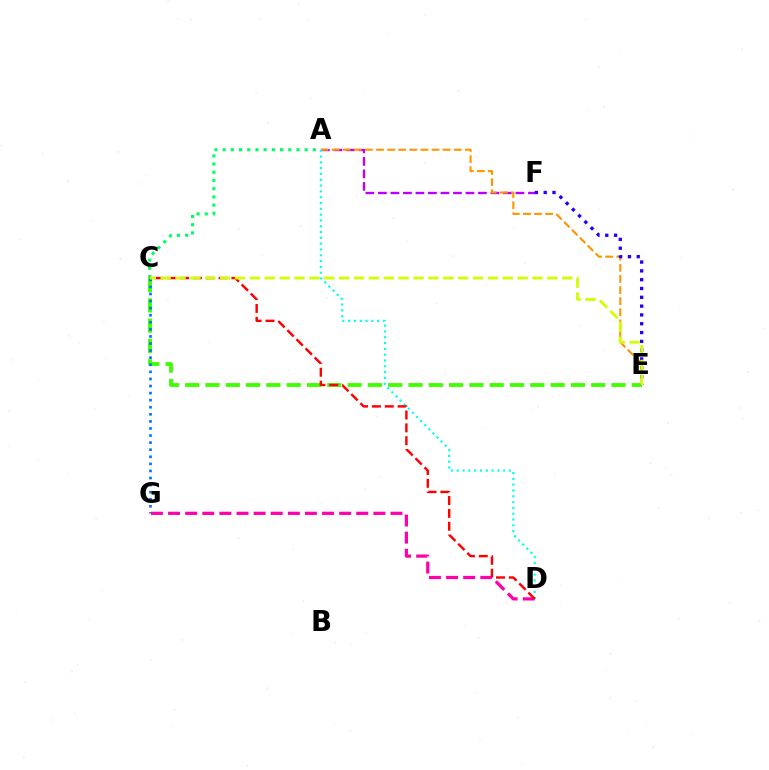{('A', 'F'): [{'color': '#b900ff', 'line_style': 'dashed', 'thickness': 1.7}], ('A', 'C'): [{'color': '#00ff5c', 'line_style': 'dotted', 'thickness': 2.23}], ('C', 'E'): [{'color': '#3dff00', 'line_style': 'dashed', 'thickness': 2.76}, {'color': '#d1ff00', 'line_style': 'dashed', 'thickness': 2.02}], ('A', 'E'): [{'color': '#ff9400', 'line_style': 'dashed', 'thickness': 1.51}], ('A', 'D'): [{'color': '#00fff6', 'line_style': 'dotted', 'thickness': 1.58}], ('C', 'G'): [{'color': '#0074ff', 'line_style': 'dotted', 'thickness': 1.92}], ('E', 'F'): [{'color': '#2500ff', 'line_style': 'dotted', 'thickness': 2.39}], ('D', 'G'): [{'color': '#ff00ac', 'line_style': 'dashed', 'thickness': 2.32}], ('C', 'D'): [{'color': '#ff0000', 'line_style': 'dashed', 'thickness': 1.75}]}